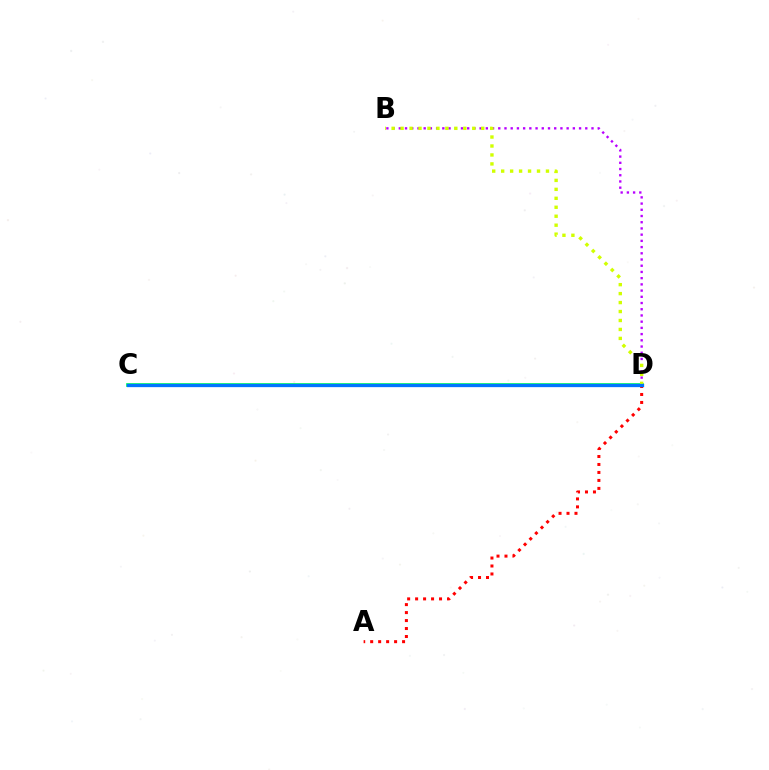{('B', 'D'): [{'color': '#b900ff', 'line_style': 'dotted', 'thickness': 1.69}, {'color': '#d1ff00', 'line_style': 'dotted', 'thickness': 2.43}], ('A', 'D'): [{'color': '#ff0000', 'line_style': 'dotted', 'thickness': 2.17}], ('C', 'D'): [{'color': '#00ff5c', 'line_style': 'solid', 'thickness': 2.66}, {'color': '#0074ff', 'line_style': 'solid', 'thickness': 2.37}]}